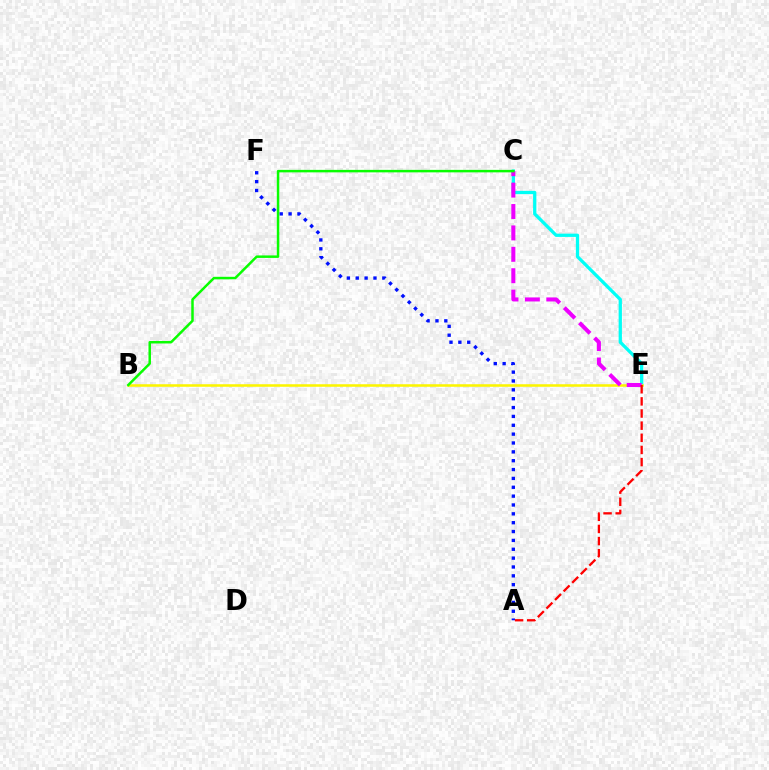{('C', 'E'): [{'color': '#00fff6', 'line_style': 'solid', 'thickness': 2.36}, {'color': '#ee00ff', 'line_style': 'dashed', 'thickness': 2.91}], ('B', 'E'): [{'color': '#fcf500', 'line_style': 'solid', 'thickness': 1.84}], ('A', 'F'): [{'color': '#0010ff', 'line_style': 'dotted', 'thickness': 2.41}], ('B', 'C'): [{'color': '#08ff00', 'line_style': 'solid', 'thickness': 1.79}], ('A', 'E'): [{'color': '#ff0000', 'line_style': 'dashed', 'thickness': 1.65}]}